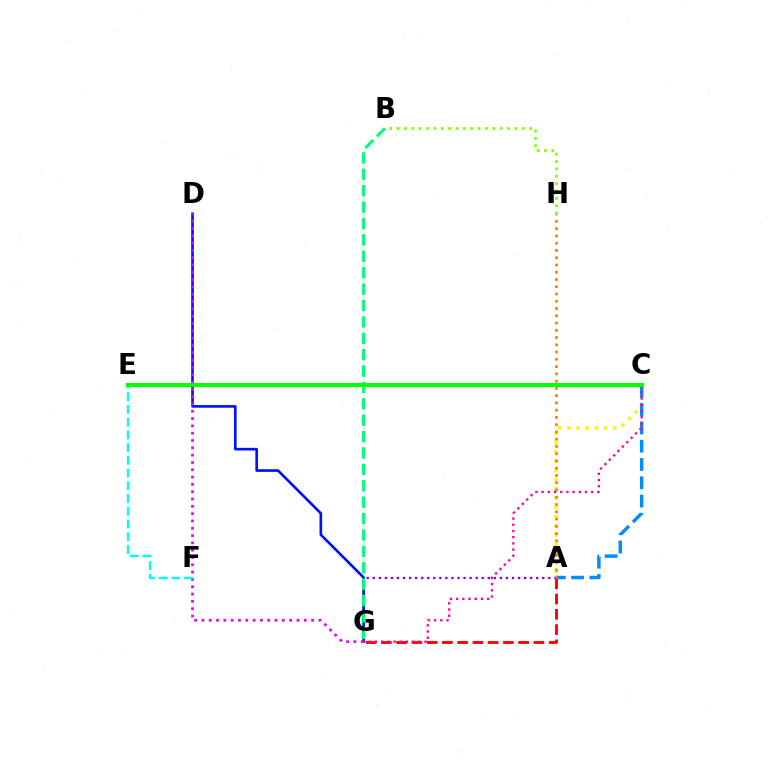{('A', 'G'): [{'color': '#7200ff', 'line_style': 'dotted', 'thickness': 1.64}, {'color': '#ff0000', 'line_style': 'dashed', 'thickness': 2.07}], ('A', 'C'): [{'color': '#fcf500', 'line_style': 'dotted', 'thickness': 2.5}, {'color': '#008cff', 'line_style': 'dashed', 'thickness': 2.48}], ('D', 'G'): [{'color': '#0010ff', 'line_style': 'solid', 'thickness': 1.9}, {'color': '#ee00ff', 'line_style': 'dotted', 'thickness': 1.99}], ('A', 'H'): [{'color': '#ff7c00', 'line_style': 'dotted', 'thickness': 1.97}], ('B', 'G'): [{'color': '#00ff74', 'line_style': 'dashed', 'thickness': 2.23}], ('C', 'G'): [{'color': '#ff0094', 'line_style': 'dotted', 'thickness': 1.68}], ('B', 'H'): [{'color': '#84ff00', 'line_style': 'dotted', 'thickness': 2.0}], ('E', 'F'): [{'color': '#00fff6', 'line_style': 'dashed', 'thickness': 1.73}], ('C', 'E'): [{'color': '#08ff00', 'line_style': 'solid', 'thickness': 2.92}]}